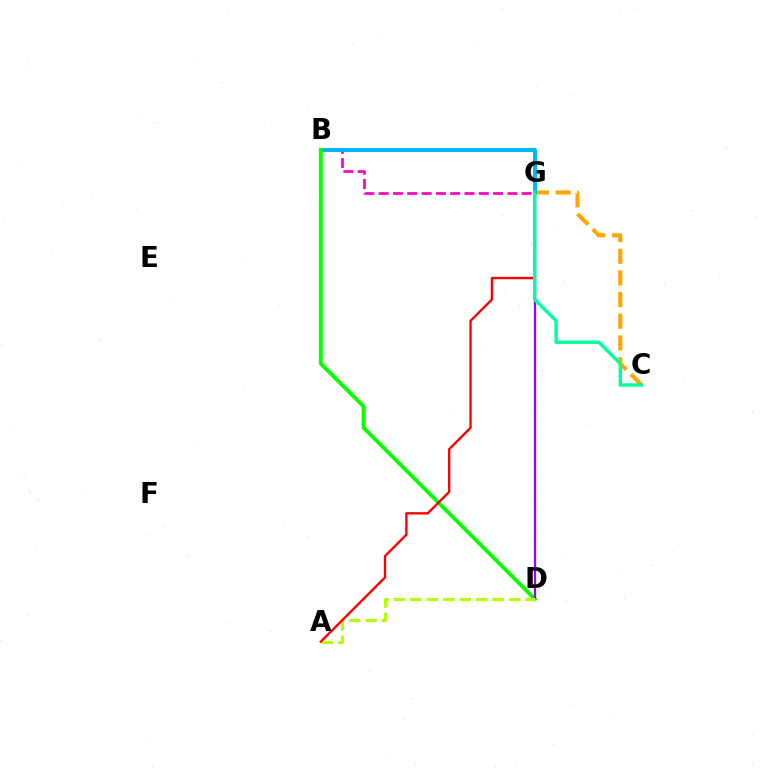{('C', 'G'): [{'color': '#ffa500', 'line_style': 'dashed', 'thickness': 2.94}, {'color': '#00ff9d', 'line_style': 'solid', 'thickness': 2.46}], ('B', 'G'): [{'color': '#ff00bd', 'line_style': 'dashed', 'thickness': 1.94}, {'color': '#00b5ff', 'line_style': 'solid', 'thickness': 2.86}], ('D', 'G'): [{'color': '#0010ff', 'line_style': 'dotted', 'thickness': 1.51}, {'color': '#9b00ff', 'line_style': 'solid', 'thickness': 1.61}], ('B', 'D'): [{'color': '#08ff00', 'line_style': 'solid', 'thickness': 2.81}], ('A', 'D'): [{'color': '#b3ff00', 'line_style': 'dashed', 'thickness': 2.24}], ('A', 'G'): [{'color': '#ff0000', 'line_style': 'solid', 'thickness': 1.71}]}